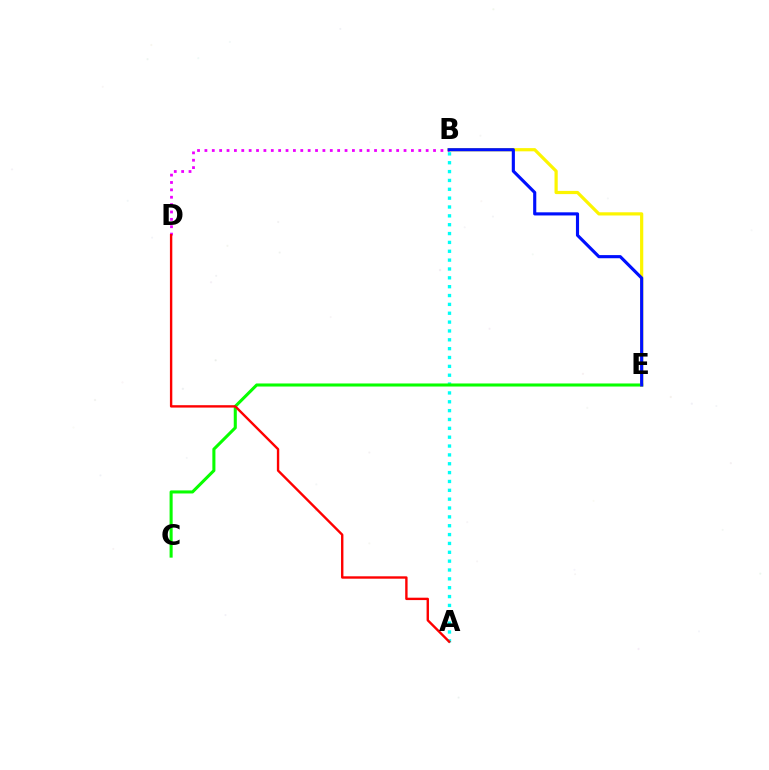{('A', 'B'): [{'color': '#00fff6', 'line_style': 'dotted', 'thickness': 2.41}], ('C', 'E'): [{'color': '#08ff00', 'line_style': 'solid', 'thickness': 2.2}], ('B', 'E'): [{'color': '#fcf500', 'line_style': 'solid', 'thickness': 2.31}, {'color': '#0010ff', 'line_style': 'solid', 'thickness': 2.26}], ('B', 'D'): [{'color': '#ee00ff', 'line_style': 'dotted', 'thickness': 2.0}], ('A', 'D'): [{'color': '#ff0000', 'line_style': 'solid', 'thickness': 1.72}]}